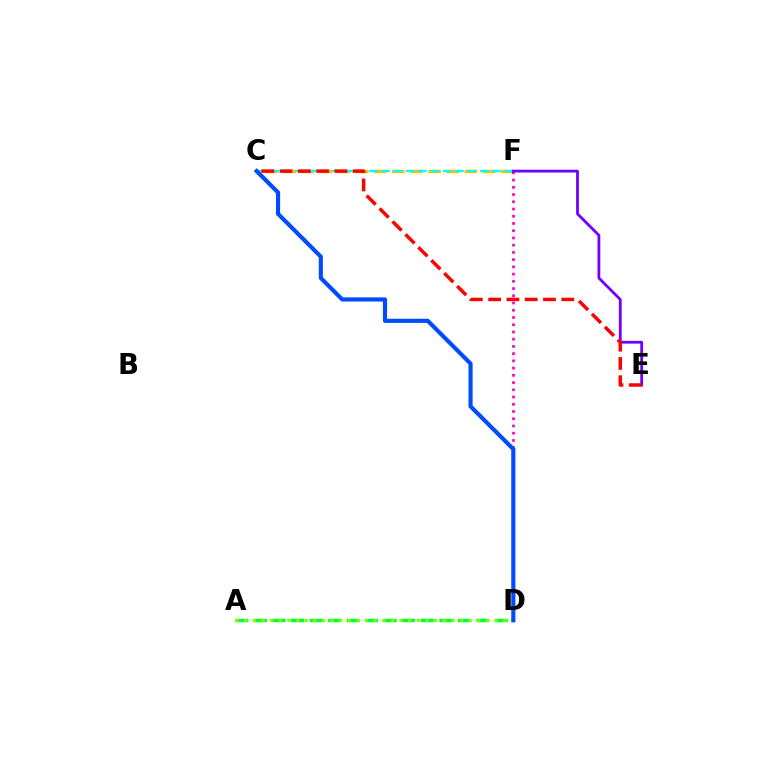{('A', 'D'): [{'color': '#00ff39', 'line_style': 'dashed', 'thickness': 2.52}, {'color': '#84ff00', 'line_style': 'dotted', 'thickness': 2.34}], ('C', 'F'): [{'color': '#ffbd00', 'line_style': 'dashed', 'thickness': 2.46}, {'color': '#00fff6', 'line_style': 'dashed', 'thickness': 1.67}], ('D', 'F'): [{'color': '#ff00cf', 'line_style': 'dotted', 'thickness': 1.96}], ('E', 'F'): [{'color': '#7200ff', 'line_style': 'solid', 'thickness': 2.01}], ('C', 'D'): [{'color': '#004bff', 'line_style': 'solid', 'thickness': 2.98}], ('C', 'E'): [{'color': '#ff0000', 'line_style': 'dashed', 'thickness': 2.48}]}